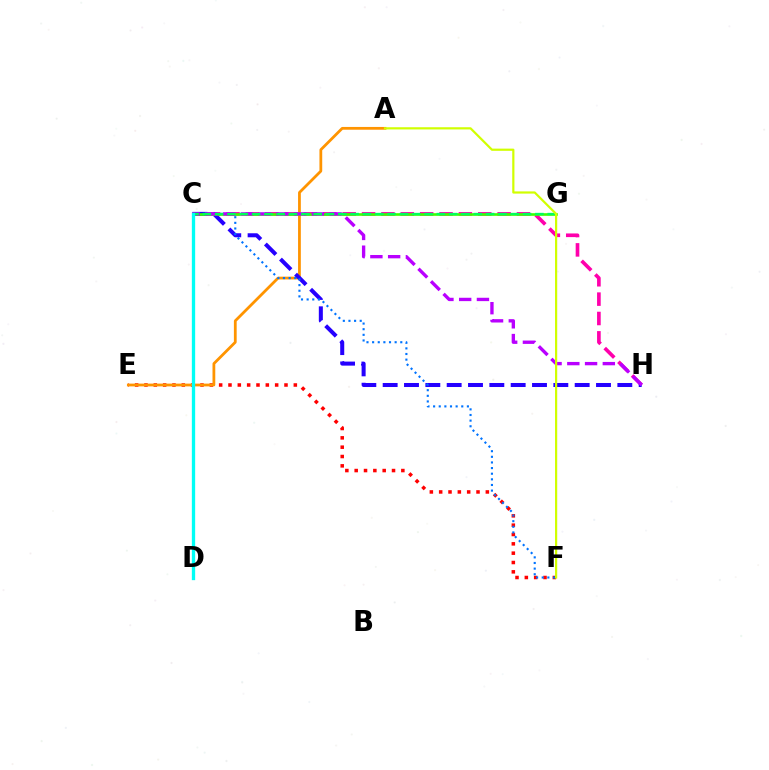{('E', 'F'): [{'color': '#ff0000', 'line_style': 'dotted', 'thickness': 2.54}], ('A', 'E'): [{'color': '#ff9400', 'line_style': 'solid', 'thickness': 2.0}], ('C', 'H'): [{'color': '#ff00ac', 'line_style': 'dashed', 'thickness': 2.63}, {'color': '#2500ff', 'line_style': 'dashed', 'thickness': 2.9}, {'color': '#b900ff', 'line_style': 'dashed', 'thickness': 2.41}], ('C', 'F'): [{'color': '#0074ff', 'line_style': 'dotted', 'thickness': 1.53}], ('C', 'G'): [{'color': '#3dff00', 'line_style': 'solid', 'thickness': 1.89}, {'color': '#00ff5c', 'line_style': 'dashed', 'thickness': 1.67}], ('A', 'F'): [{'color': '#d1ff00', 'line_style': 'solid', 'thickness': 1.58}], ('C', 'D'): [{'color': '#00fff6', 'line_style': 'solid', 'thickness': 2.39}]}